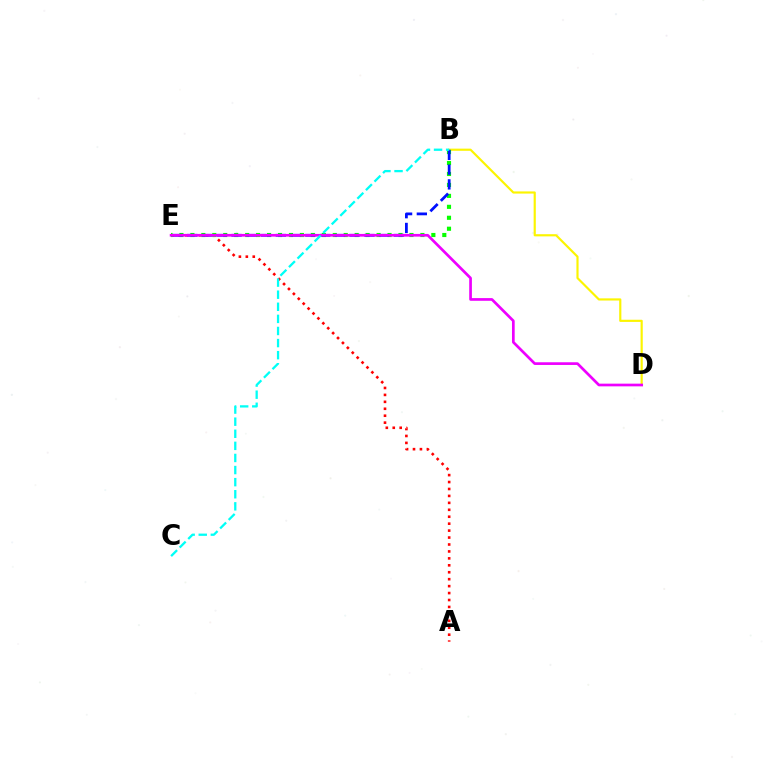{('B', 'D'): [{'color': '#fcf500', 'line_style': 'solid', 'thickness': 1.56}], ('A', 'E'): [{'color': '#ff0000', 'line_style': 'dotted', 'thickness': 1.89}], ('B', 'E'): [{'color': '#08ff00', 'line_style': 'dotted', 'thickness': 2.98}, {'color': '#0010ff', 'line_style': 'dashed', 'thickness': 2.01}], ('D', 'E'): [{'color': '#ee00ff', 'line_style': 'solid', 'thickness': 1.94}], ('B', 'C'): [{'color': '#00fff6', 'line_style': 'dashed', 'thickness': 1.64}]}